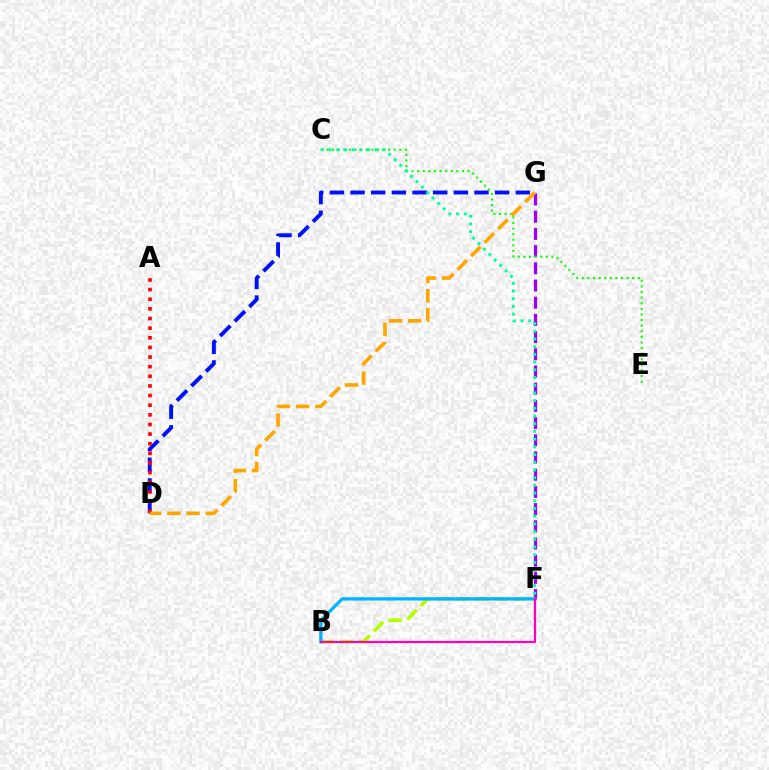{('F', 'G'): [{'color': '#9b00ff', 'line_style': 'dashed', 'thickness': 2.34}], ('D', 'G'): [{'color': '#0010ff', 'line_style': 'dashed', 'thickness': 2.81}, {'color': '#ffa500', 'line_style': 'dashed', 'thickness': 2.6}], ('B', 'F'): [{'color': '#b3ff00', 'line_style': 'dashed', 'thickness': 2.6}, {'color': '#00b5ff', 'line_style': 'solid', 'thickness': 2.37}, {'color': '#ff00bd', 'line_style': 'solid', 'thickness': 1.57}], ('C', 'E'): [{'color': '#08ff00', 'line_style': 'dotted', 'thickness': 1.52}], ('C', 'F'): [{'color': '#00ff9d', 'line_style': 'dotted', 'thickness': 2.09}], ('A', 'D'): [{'color': '#ff0000', 'line_style': 'dotted', 'thickness': 2.62}]}